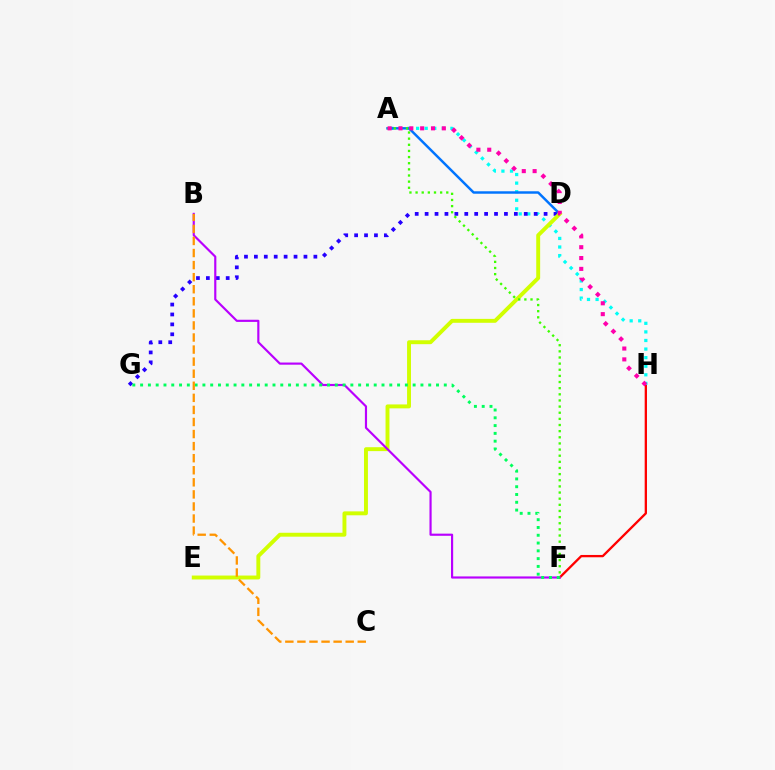{('F', 'H'): [{'color': '#ff0000', 'line_style': 'solid', 'thickness': 1.66}], ('A', 'H'): [{'color': '#00fff6', 'line_style': 'dotted', 'thickness': 2.33}, {'color': '#ff00ac', 'line_style': 'dotted', 'thickness': 2.95}], ('D', 'G'): [{'color': '#2500ff', 'line_style': 'dotted', 'thickness': 2.69}], ('A', 'D'): [{'color': '#0074ff', 'line_style': 'solid', 'thickness': 1.77}], ('D', 'E'): [{'color': '#d1ff00', 'line_style': 'solid', 'thickness': 2.82}], ('B', 'F'): [{'color': '#b900ff', 'line_style': 'solid', 'thickness': 1.56}], ('F', 'G'): [{'color': '#00ff5c', 'line_style': 'dotted', 'thickness': 2.12}], ('A', 'F'): [{'color': '#3dff00', 'line_style': 'dotted', 'thickness': 1.67}], ('B', 'C'): [{'color': '#ff9400', 'line_style': 'dashed', 'thickness': 1.64}]}